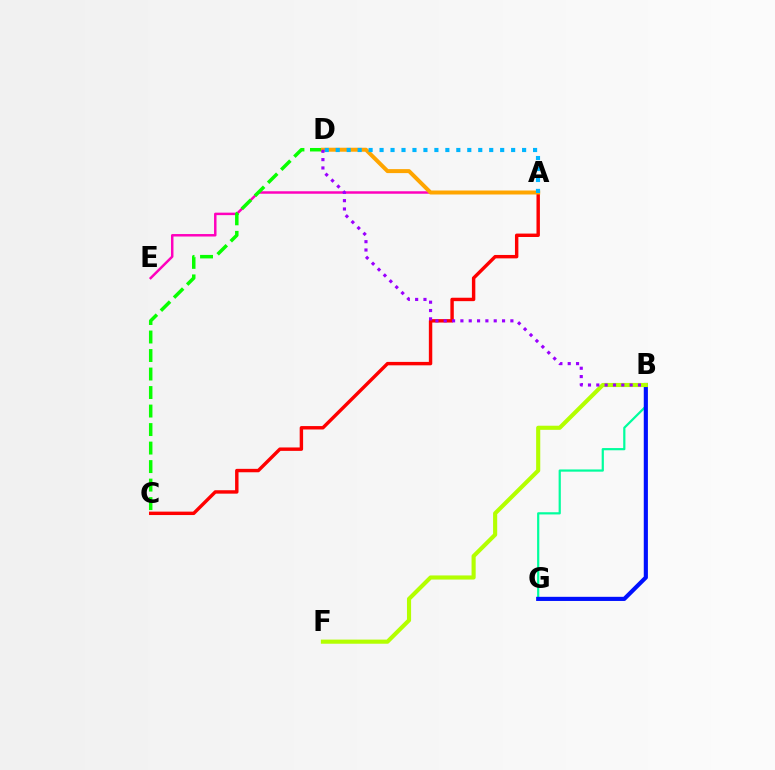{('B', 'G'): [{'color': '#00ff9d', 'line_style': 'solid', 'thickness': 1.59}, {'color': '#0010ff', 'line_style': 'solid', 'thickness': 2.98}], ('A', 'E'): [{'color': '#ff00bd', 'line_style': 'solid', 'thickness': 1.78}], ('B', 'F'): [{'color': '#b3ff00', 'line_style': 'solid', 'thickness': 2.97}], ('C', 'D'): [{'color': '#08ff00', 'line_style': 'dashed', 'thickness': 2.51}], ('A', 'C'): [{'color': '#ff0000', 'line_style': 'solid', 'thickness': 2.46}], ('A', 'D'): [{'color': '#ffa500', 'line_style': 'solid', 'thickness': 2.87}, {'color': '#00b5ff', 'line_style': 'dotted', 'thickness': 2.98}], ('B', 'D'): [{'color': '#9b00ff', 'line_style': 'dotted', 'thickness': 2.26}]}